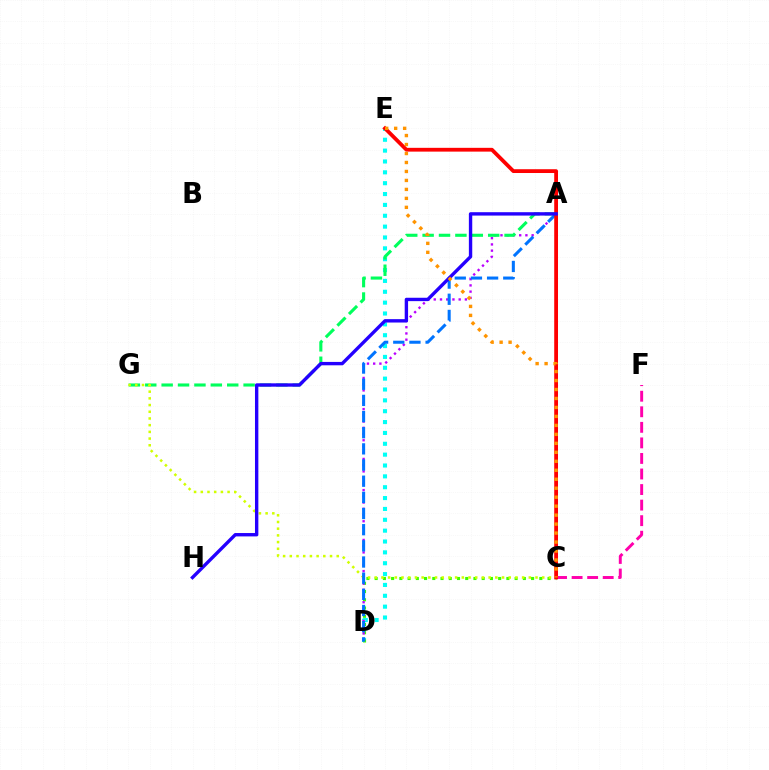{('D', 'E'): [{'color': '#00fff6', 'line_style': 'dotted', 'thickness': 2.95}], ('C', 'D'): [{'color': '#3dff00', 'line_style': 'dotted', 'thickness': 2.24}], ('A', 'D'): [{'color': '#b900ff', 'line_style': 'dotted', 'thickness': 1.69}, {'color': '#0074ff', 'line_style': 'dashed', 'thickness': 2.2}], ('C', 'F'): [{'color': '#ff00ac', 'line_style': 'dashed', 'thickness': 2.11}], ('A', 'G'): [{'color': '#00ff5c', 'line_style': 'dashed', 'thickness': 2.23}], ('C', 'G'): [{'color': '#d1ff00', 'line_style': 'dotted', 'thickness': 1.82}], ('C', 'E'): [{'color': '#ff0000', 'line_style': 'solid', 'thickness': 2.73}, {'color': '#ff9400', 'line_style': 'dotted', 'thickness': 2.44}], ('A', 'H'): [{'color': '#2500ff', 'line_style': 'solid', 'thickness': 2.43}]}